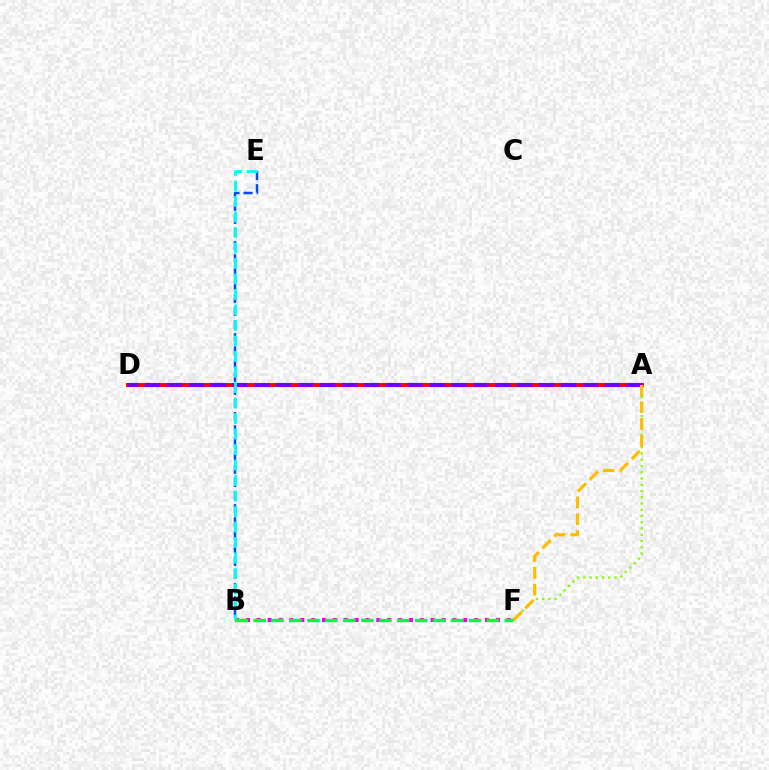{('B', 'F'): [{'color': '#ff00cf', 'line_style': 'dotted', 'thickness': 2.95}, {'color': '#00ff39', 'line_style': 'dashed', 'thickness': 2.44}], ('A', 'D'): [{'color': '#ff0000', 'line_style': 'solid', 'thickness': 2.81}, {'color': '#7200ff', 'line_style': 'dashed', 'thickness': 2.98}], ('B', 'E'): [{'color': '#004bff', 'line_style': 'dashed', 'thickness': 1.79}, {'color': '#00fff6', 'line_style': 'dashed', 'thickness': 2.11}], ('A', 'F'): [{'color': '#84ff00', 'line_style': 'dotted', 'thickness': 1.7}, {'color': '#ffbd00', 'line_style': 'dashed', 'thickness': 2.28}]}